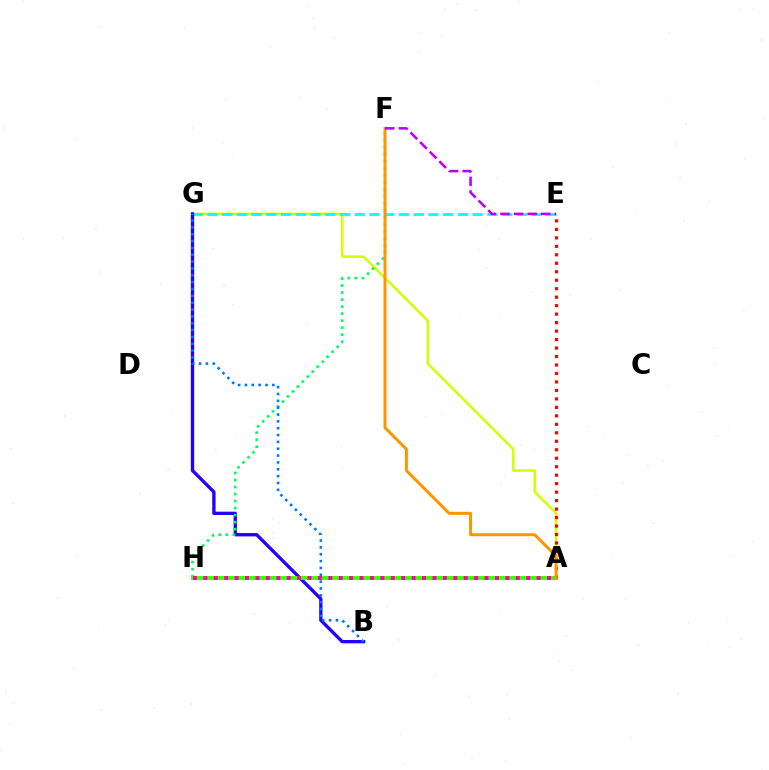{('A', 'G'): [{'color': '#d1ff00', 'line_style': 'solid', 'thickness': 1.79}], ('E', 'G'): [{'color': '#00fff6', 'line_style': 'dashed', 'thickness': 2.0}], ('B', 'G'): [{'color': '#2500ff', 'line_style': 'solid', 'thickness': 2.4}, {'color': '#0074ff', 'line_style': 'dotted', 'thickness': 1.86}], ('F', 'H'): [{'color': '#00ff5c', 'line_style': 'dotted', 'thickness': 1.91}], ('A', 'H'): [{'color': '#3dff00', 'line_style': 'solid', 'thickness': 2.85}, {'color': '#ff00ac', 'line_style': 'dotted', 'thickness': 2.83}], ('A', 'E'): [{'color': '#ff0000', 'line_style': 'dotted', 'thickness': 2.3}], ('A', 'F'): [{'color': '#ff9400', 'line_style': 'solid', 'thickness': 2.14}], ('E', 'F'): [{'color': '#b900ff', 'line_style': 'dashed', 'thickness': 1.85}]}